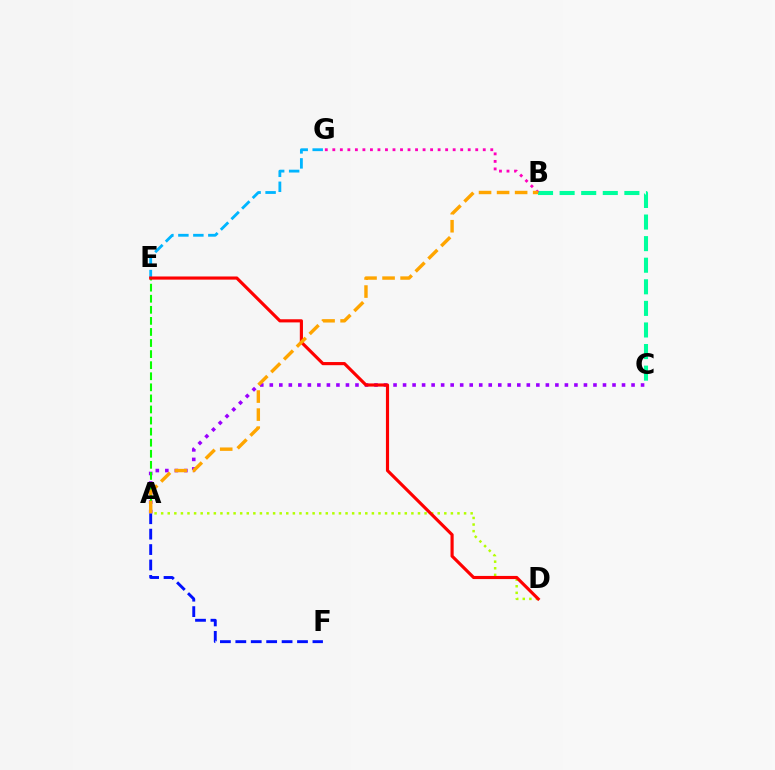{('A', 'D'): [{'color': '#b3ff00', 'line_style': 'dotted', 'thickness': 1.79}], ('A', 'C'): [{'color': '#9b00ff', 'line_style': 'dotted', 'thickness': 2.59}], ('A', 'E'): [{'color': '#08ff00', 'line_style': 'dashed', 'thickness': 1.5}], ('B', 'C'): [{'color': '#00ff9d', 'line_style': 'dashed', 'thickness': 2.93}], ('E', 'G'): [{'color': '#00b5ff', 'line_style': 'dashed', 'thickness': 2.03}], ('B', 'G'): [{'color': '#ff00bd', 'line_style': 'dotted', 'thickness': 2.04}], ('D', 'E'): [{'color': '#ff0000', 'line_style': 'solid', 'thickness': 2.27}], ('A', 'F'): [{'color': '#0010ff', 'line_style': 'dashed', 'thickness': 2.1}], ('A', 'B'): [{'color': '#ffa500', 'line_style': 'dashed', 'thickness': 2.45}]}